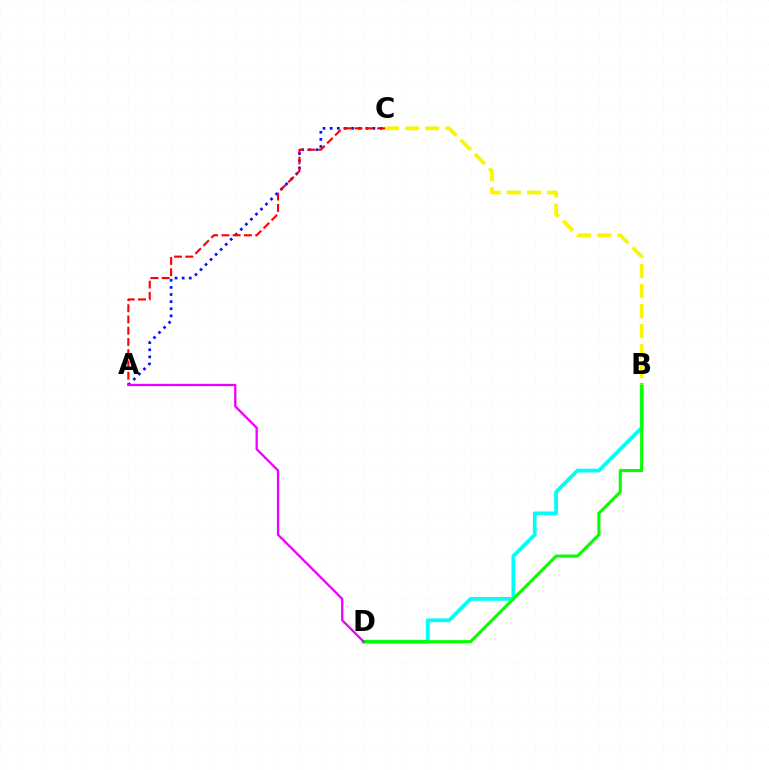{('B', 'D'): [{'color': '#00fff6', 'line_style': 'solid', 'thickness': 2.71}, {'color': '#08ff00', 'line_style': 'solid', 'thickness': 2.23}], ('A', 'C'): [{'color': '#0010ff', 'line_style': 'dotted', 'thickness': 1.94}, {'color': '#ff0000', 'line_style': 'dashed', 'thickness': 1.53}], ('A', 'D'): [{'color': '#ee00ff', 'line_style': 'solid', 'thickness': 1.65}], ('B', 'C'): [{'color': '#fcf500', 'line_style': 'dashed', 'thickness': 2.73}]}